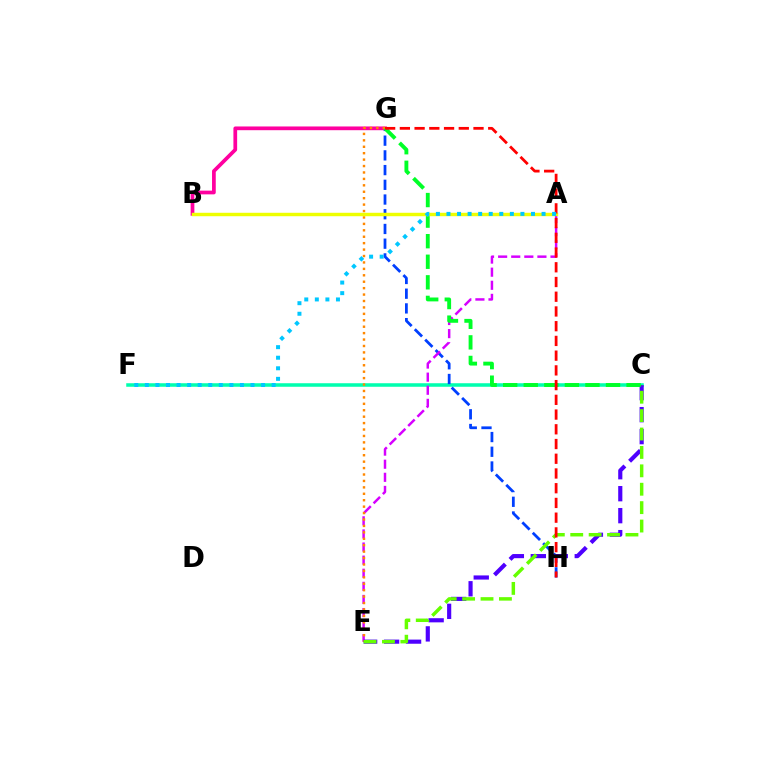{('C', 'F'): [{'color': '#00ffaf', 'line_style': 'solid', 'thickness': 2.54}], ('G', 'H'): [{'color': '#003fff', 'line_style': 'dashed', 'thickness': 2.0}, {'color': '#ff0000', 'line_style': 'dashed', 'thickness': 2.0}], ('A', 'E'): [{'color': '#d600ff', 'line_style': 'dashed', 'thickness': 1.78}], ('B', 'G'): [{'color': '#ff00a0', 'line_style': 'solid', 'thickness': 2.68}], ('E', 'G'): [{'color': '#ff8800', 'line_style': 'dotted', 'thickness': 1.75}], ('C', 'E'): [{'color': '#4f00ff', 'line_style': 'dashed', 'thickness': 2.99}, {'color': '#66ff00', 'line_style': 'dashed', 'thickness': 2.5}], ('C', 'G'): [{'color': '#00ff27', 'line_style': 'dashed', 'thickness': 2.79}], ('A', 'B'): [{'color': '#eeff00', 'line_style': 'solid', 'thickness': 2.47}], ('A', 'F'): [{'color': '#00c7ff', 'line_style': 'dotted', 'thickness': 2.87}]}